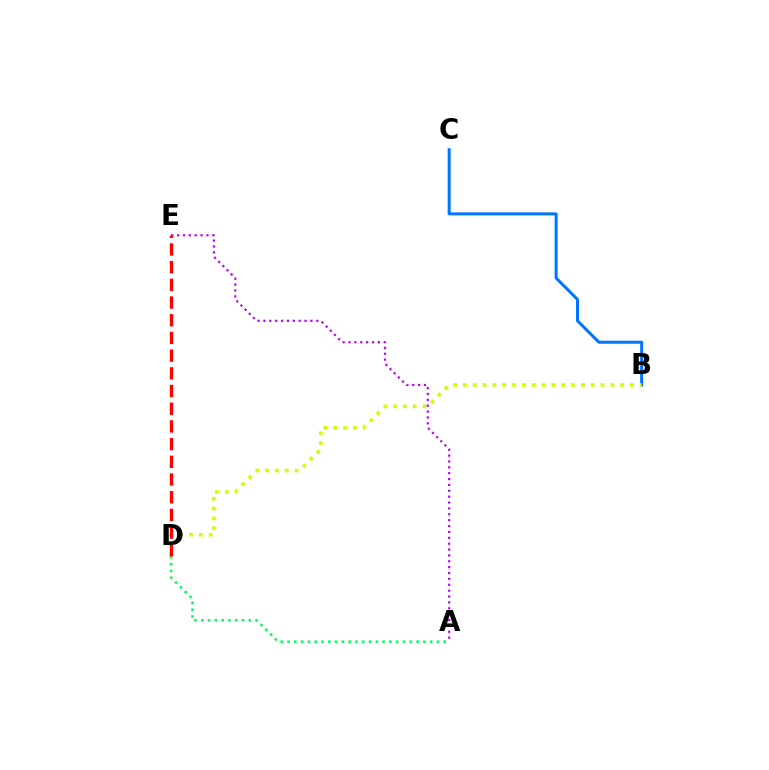{('B', 'C'): [{'color': '#0074ff', 'line_style': 'solid', 'thickness': 2.16}], ('B', 'D'): [{'color': '#d1ff00', 'line_style': 'dotted', 'thickness': 2.67}], ('A', 'D'): [{'color': '#00ff5c', 'line_style': 'dotted', 'thickness': 1.85}], ('A', 'E'): [{'color': '#b900ff', 'line_style': 'dotted', 'thickness': 1.6}], ('D', 'E'): [{'color': '#ff0000', 'line_style': 'dashed', 'thickness': 2.4}]}